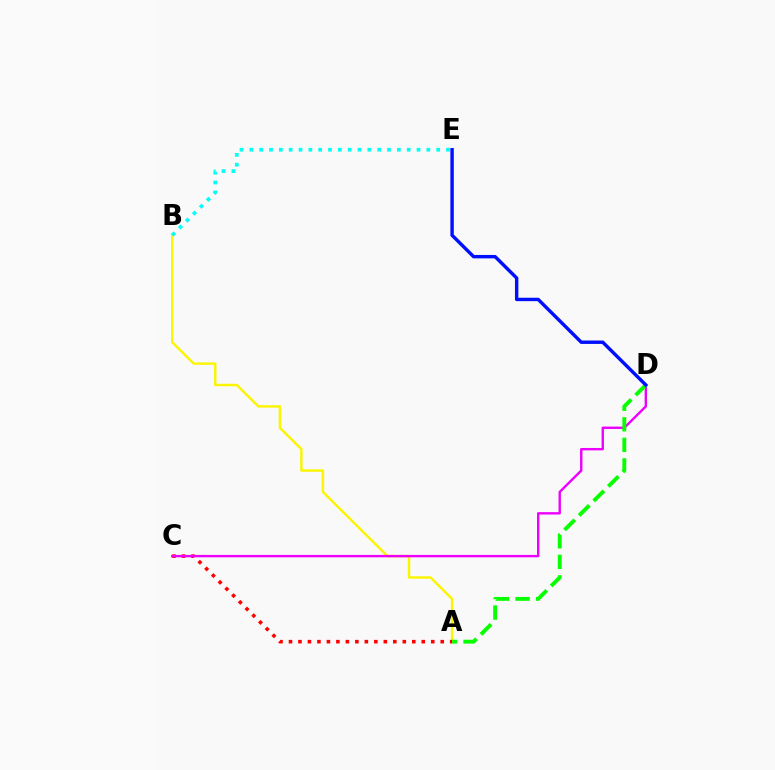{('A', 'B'): [{'color': '#fcf500', 'line_style': 'solid', 'thickness': 1.75}], ('A', 'C'): [{'color': '#ff0000', 'line_style': 'dotted', 'thickness': 2.58}], ('B', 'E'): [{'color': '#00fff6', 'line_style': 'dotted', 'thickness': 2.67}], ('C', 'D'): [{'color': '#ee00ff', 'line_style': 'solid', 'thickness': 1.72}], ('A', 'D'): [{'color': '#08ff00', 'line_style': 'dashed', 'thickness': 2.79}], ('D', 'E'): [{'color': '#0010ff', 'line_style': 'solid', 'thickness': 2.46}]}